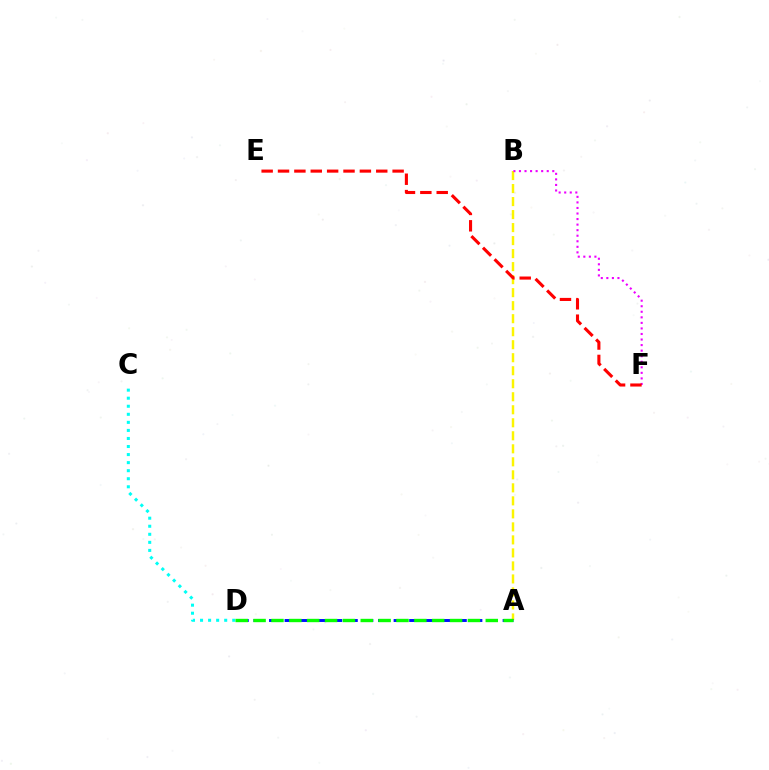{('C', 'D'): [{'color': '#00fff6', 'line_style': 'dotted', 'thickness': 2.19}], ('A', 'B'): [{'color': '#fcf500', 'line_style': 'dashed', 'thickness': 1.77}], ('A', 'D'): [{'color': '#0010ff', 'line_style': 'dashed', 'thickness': 2.12}, {'color': '#08ff00', 'line_style': 'dashed', 'thickness': 2.43}], ('B', 'F'): [{'color': '#ee00ff', 'line_style': 'dotted', 'thickness': 1.51}], ('E', 'F'): [{'color': '#ff0000', 'line_style': 'dashed', 'thickness': 2.22}]}